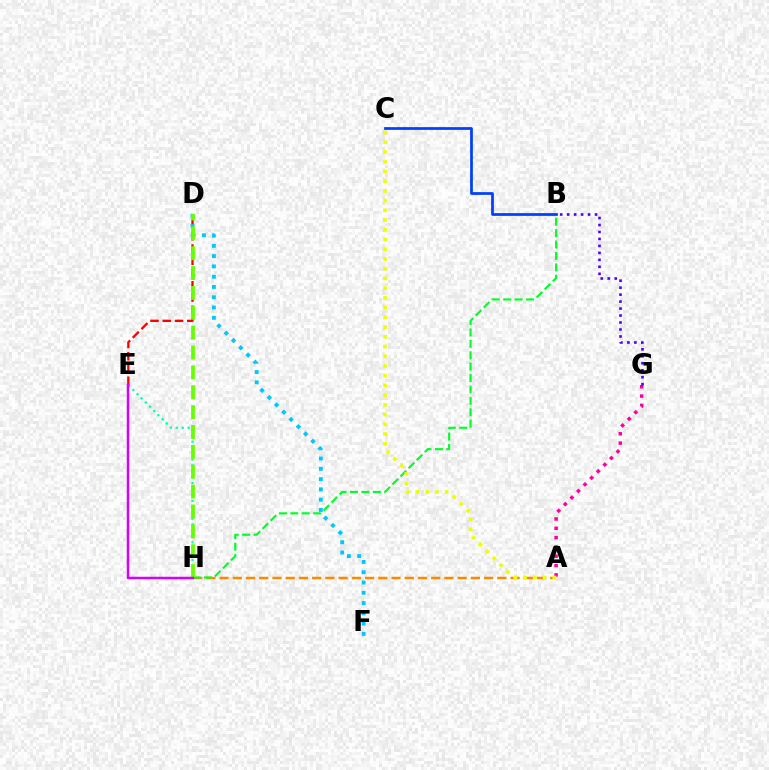{('A', 'H'): [{'color': '#ff8800', 'line_style': 'dashed', 'thickness': 1.8}], ('E', 'H'): [{'color': '#00ffaf', 'line_style': 'dotted', 'thickness': 1.61}, {'color': '#d600ff', 'line_style': 'solid', 'thickness': 1.79}], ('A', 'G'): [{'color': '#ff00a0', 'line_style': 'dotted', 'thickness': 2.53}], ('B', 'H'): [{'color': '#00ff27', 'line_style': 'dashed', 'thickness': 1.55}], ('D', 'E'): [{'color': '#ff0000', 'line_style': 'dashed', 'thickness': 1.67}], ('D', 'F'): [{'color': '#00c7ff', 'line_style': 'dotted', 'thickness': 2.79}], ('B', 'G'): [{'color': '#4f00ff', 'line_style': 'dotted', 'thickness': 1.89}], ('B', 'C'): [{'color': '#003fff', 'line_style': 'solid', 'thickness': 1.97}], ('A', 'C'): [{'color': '#eeff00', 'line_style': 'dotted', 'thickness': 2.64}], ('D', 'H'): [{'color': '#66ff00', 'line_style': 'dashed', 'thickness': 2.7}]}